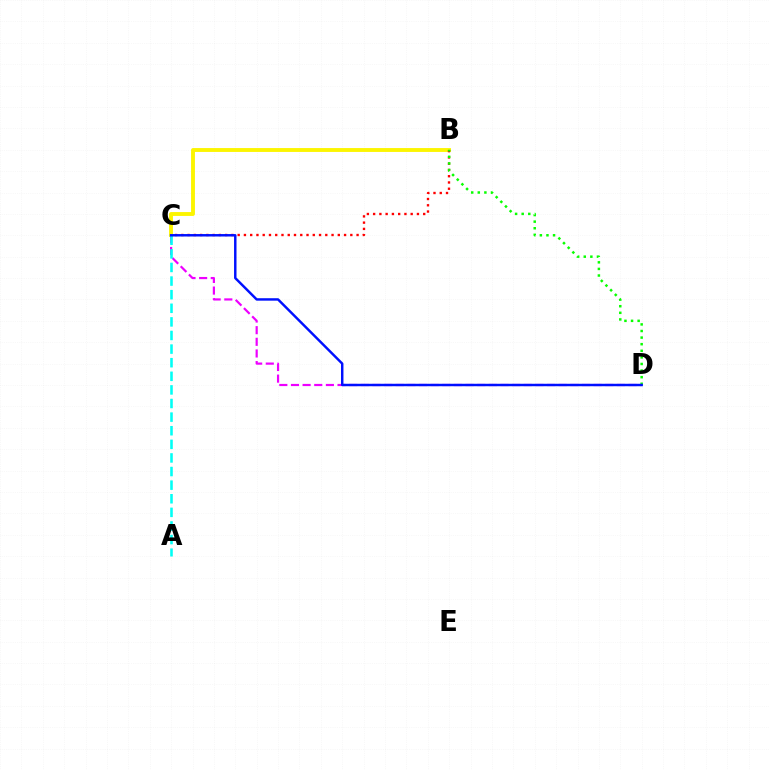{('B', 'C'): [{'color': '#fcf500', 'line_style': 'solid', 'thickness': 2.79}, {'color': '#ff0000', 'line_style': 'dotted', 'thickness': 1.7}], ('C', 'D'): [{'color': '#ee00ff', 'line_style': 'dashed', 'thickness': 1.58}, {'color': '#0010ff', 'line_style': 'solid', 'thickness': 1.77}], ('A', 'C'): [{'color': '#00fff6', 'line_style': 'dashed', 'thickness': 1.85}], ('B', 'D'): [{'color': '#08ff00', 'line_style': 'dotted', 'thickness': 1.79}]}